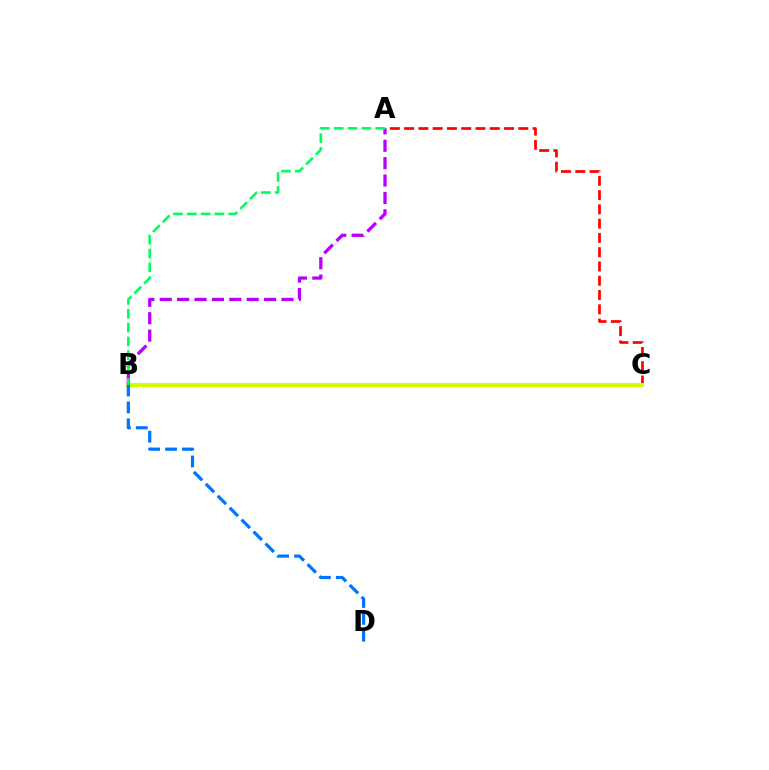{('A', 'C'): [{'color': '#ff0000', 'line_style': 'dashed', 'thickness': 1.94}], ('B', 'C'): [{'color': '#d1ff00', 'line_style': 'solid', 'thickness': 2.88}], ('B', 'D'): [{'color': '#0074ff', 'line_style': 'dashed', 'thickness': 2.29}], ('A', 'B'): [{'color': '#b900ff', 'line_style': 'dashed', 'thickness': 2.36}, {'color': '#00ff5c', 'line_style': 'dashed', 'thickness': 1.88}]}